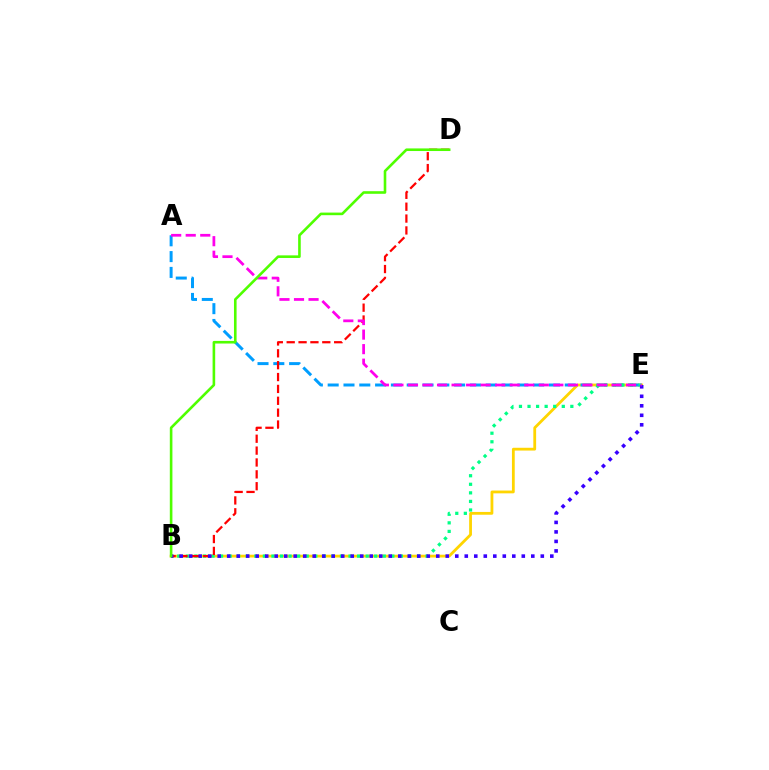{('B', 'E'): [{'color': '#ffd500', 'line_style': 'solid', 'thickness': 2.01}, {'color': '#00ff86', 'line_style': 'dotted', 'thickness': 2.33}, {'color': '#3700ff', 'line_style': 'dotted', 'thickness': 2.58}], ('A', 'E'): [{'color': '#009eff', 'line_style': 'dashed', 'thickness': 2.15}, {'color': '#ff00ed', 'line_style': 'dashed', 'thickness': 1.98}], ('B', 'D'): [{'color': '#ff0000', 'line_style': 'dashed', 'thickness': 1.61}, {'color': '#4fff00', 'line_style': 'solid', 'thickness': 1.88}]}